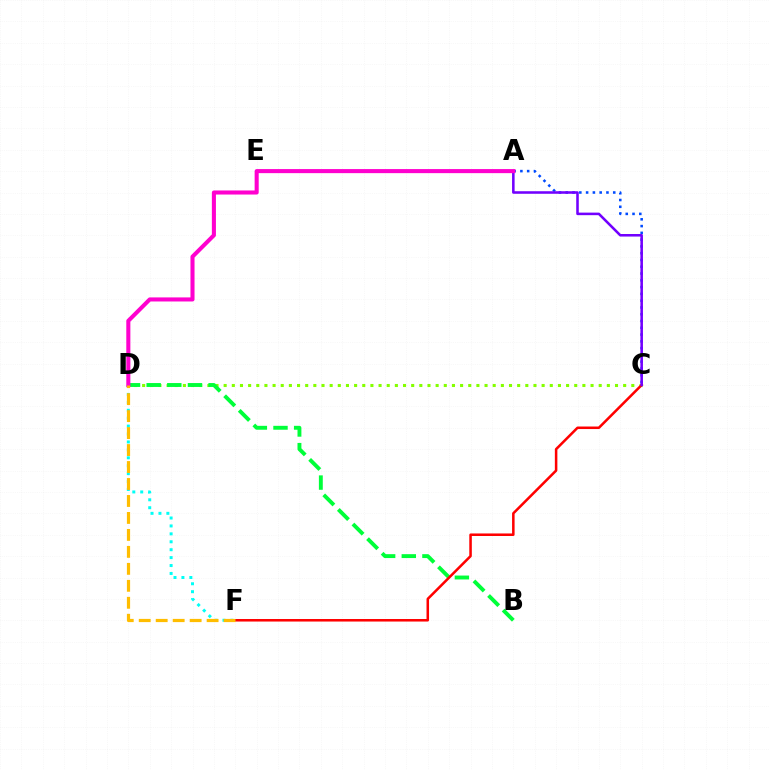{('A', 'C'): [{'color': '#004bff', 'line_style': 'dotted', 'thickness': 1.84}, {'color': '#7200ff', 'line_style': 'solid', 'thickness': 1.84}], ('C', 'D'): [{'color': '#84ff00', 'line_style': 'dotted', 'thickness': 2.22}], ('B', 'D'): [{'color': '#00ff39', 'line_style': 'dashed', 'thickness': 2.81}], ('D', 'F'): [{'color': '#00fff6', 'line_style': 'dotted', 'thickness': 2.15}, {'color': '#ffbd00', 'line_style': 'dashed', 'thickness': 2.31}], ('C', 'F'): [{'color': '#ff0000', 'line_style': 'solid', 'thickness': 1.82}], ('A', 'D'): [{'color': '#ff00cf', 'line_style': 'solid', 'thickness': 2.93}]}